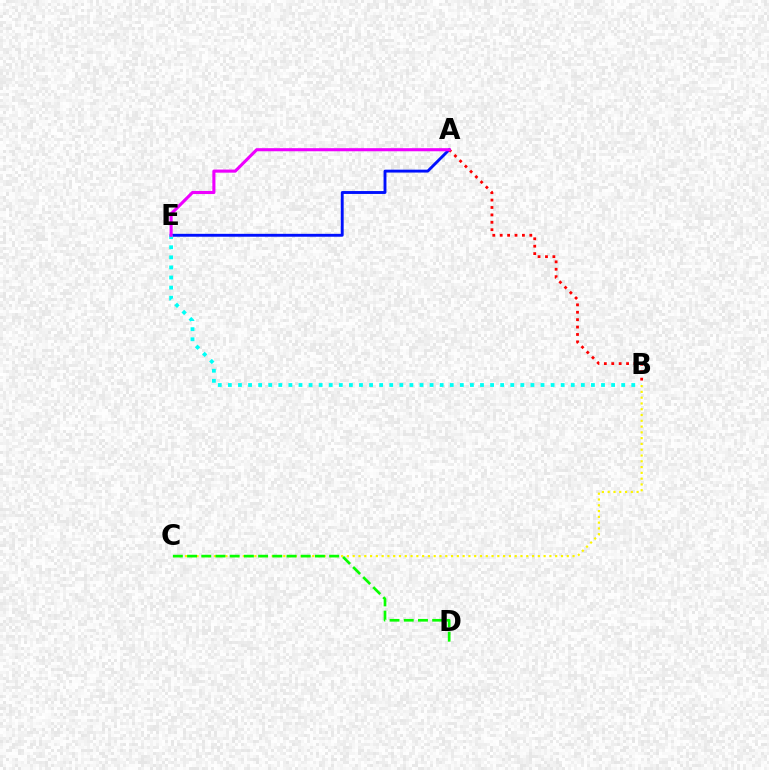{('A', 'E'): [{'color': '#0010ff', 'line_style': 'solid', 'thickness': 2.08}, {'color': '#ee00ff', 'line_style': 'solid', 'thickness': 2.23}], ('B', 'E'): [{'color': '#00fff6', 'line_style': 'dotted', 'thickness': 2.74}], ('B', 'C'): [{'color': '#fcf500', 'line_style': 'dotted', 'thickness': 1.57}], ('A', 'B'): [{'color': '#ff0000', 'line_style': 'dotted', 'thickness': 2.01}], ('C', 'D'): [{'color': '#08ff00', 'line_style': 'dashed', 'thickness': 1.93}]}